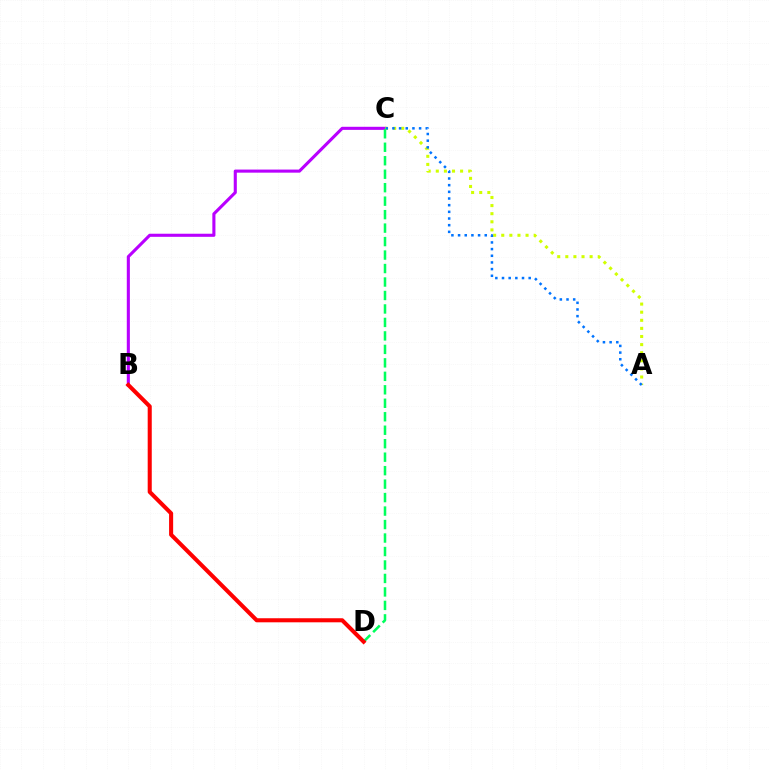{('B', 'C'): [{'color': '#b900ff', 'line_style': 'solid', 'thickness': 2.23}], ('A', 'C'): [{'color': '#d1ff00', 'line_style': 'dotted', 'thickness': 2.2}, {'color': '#0074ff', 'line_style': 'dotted', 'thickness': 1.81}], ('C', 'D'): [{'color': '#00ff5c', 'line_style': 'dashed', 'thickness': 1.83}], ('B', 'D'): [{'color': '#ff0000', 'line_style': 'solid', 'thickness': 2.93}]}